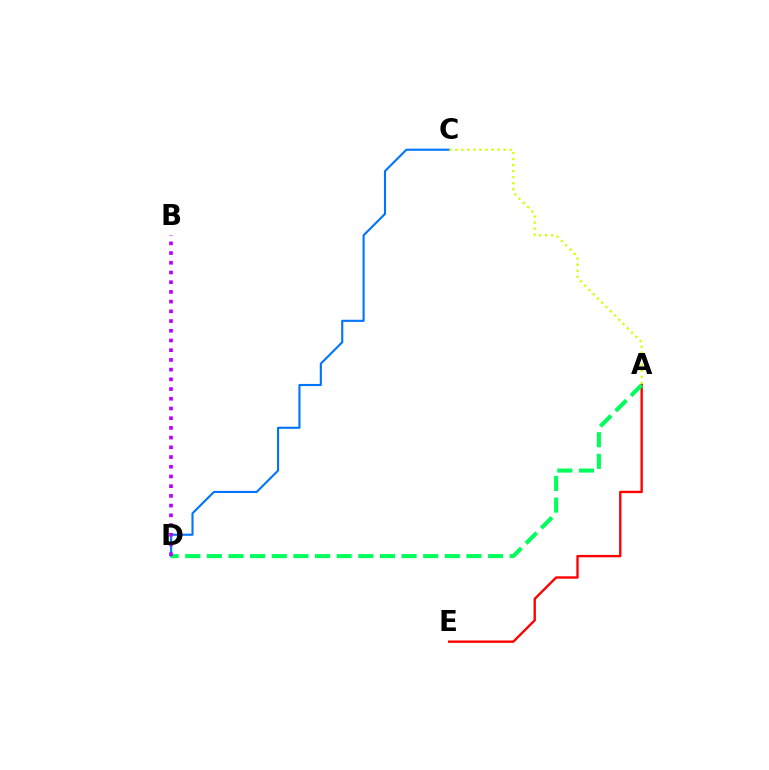{('C', 'D'): [{'color': '#0074ff', 'line_style': 'solid', 'thickness': 1.51}], ('A', 'E'): [{'color': '#ff0000', 'line_style': 'solid', 'thickness': 1.7}], ('A', 'D'): [{'color': '#00ff5c', 'line_style': 'dashed', 'thickness': 2.94}], ('B', 'D'): [{'color': '#b900ff', 'line_style': 'dotted', 'thickness': 2.64}], ('A', 'C'): [{'color': '#d1ff00', 'line_style': 'dotted', 'thickness': 1.64}]}